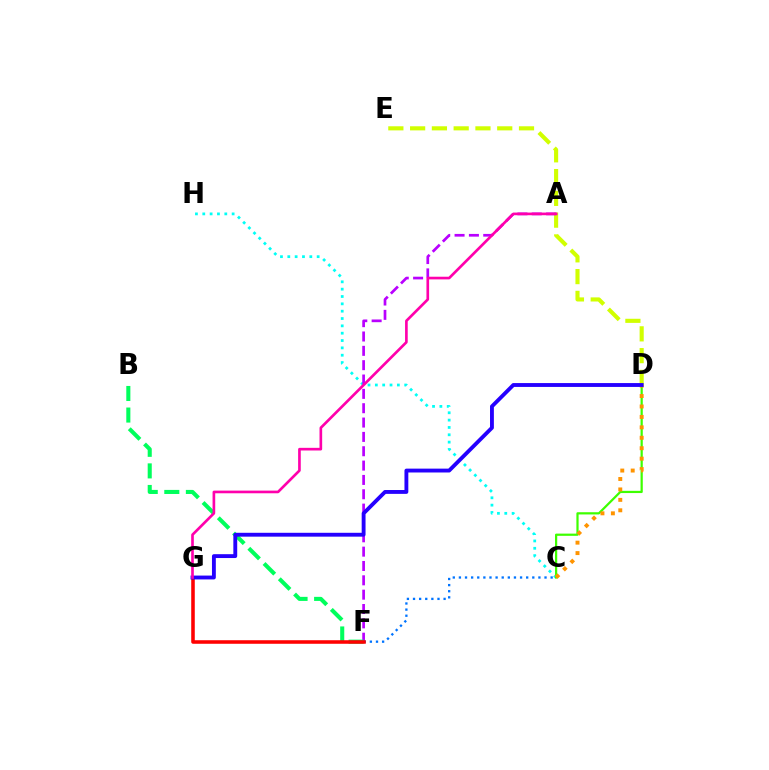{('C', 'H'): [{'color': '#00fff6', 'line_style': 'dotted', 'thickness': 1.99}], ('D', 'E'): [{'color': '#d1ff00', 'line_style': 'dashed', 'thickness': 2.96}], ('A', 'F'): [{'color': '#b900ff', 'line_style': 'dashed', 'thickness': 1.95}], ('C', 'F'): [{'color': '#0074ff', 'line_style': 'dotted', 'thickness': 1.66}], ('B', 'F'): [{'color': '#00ff5c', 'line_style': 'dashed', 'thickness': 2.93}], ('F', 'G'): [{'color': '#ff0000', 'line_style': 'solid', 'thickness': 2.56}], ('C', 'D'): [{'color': '#3dff00', 'line_style': 'solid', 'thickness': 1.6}, {'color': '#ff9400', 'line_style': 'dotted', 'thickness': 2.83}], ('D', 'G'): [{'color': '#2500ff', 'line_style': 'solid', 'thickness': 2.78}], ('A', 'G'): [{'color': '#ff00ac', 'line_style': 'solid', 'thickness': 1.91}]}